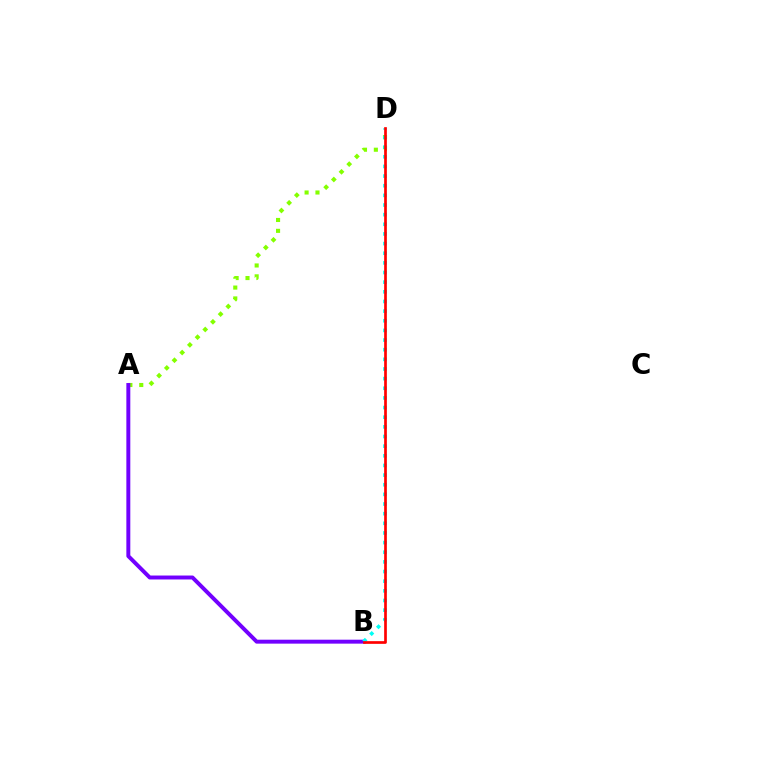{('A', 'D'): [{'color': '#84ff00', 'line_style': 'dotted', 'thickness': 2.95}], ('A', 'B'): [{'color': '#7200ff', 'line_style': 'solid', 'thickness': 2.84}], ('B', 'D'): [{'color': '#00fff6', 'line_style': 'dotted', 'thickness': 2.62}, {'color': '#ff0000', 'line_style': 'solid', 'thickness': 1.94}]}